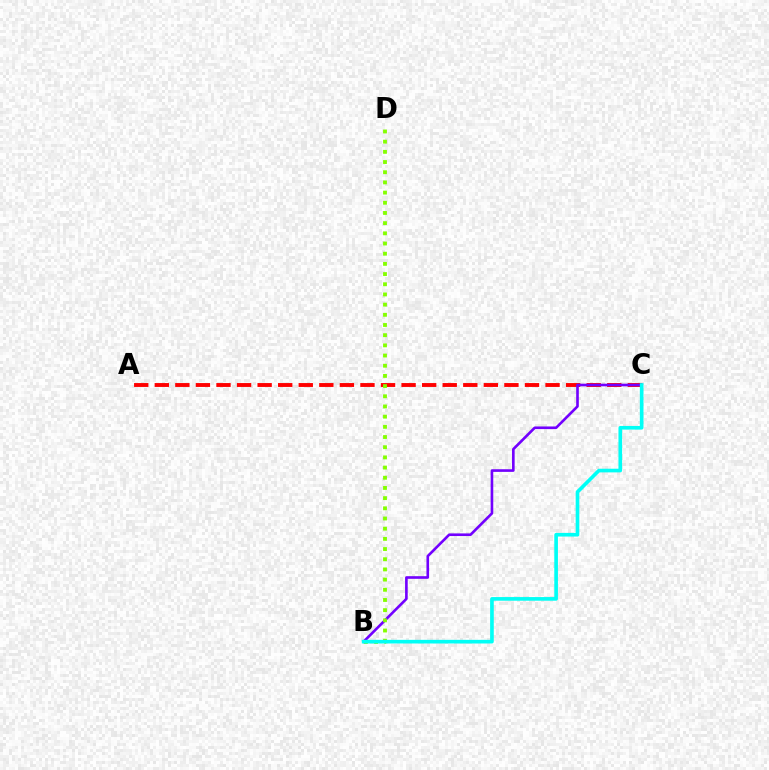{('A', 'C'): [{'color': '#ff0000', 'line_style': 'dashed', 'thickness': 2.79}], ('B', 'C'): [{'color': '#7200ff', 'line_style': 'solid', 'thickness': 1.9}, {'color': '#00fff6', 'line_style': 'solid', 'thickness': 2.63}], ('B', 'D'): [{'color': '#84ff00', 'line_style': 'dotted', 'thickness': 2.77}]}